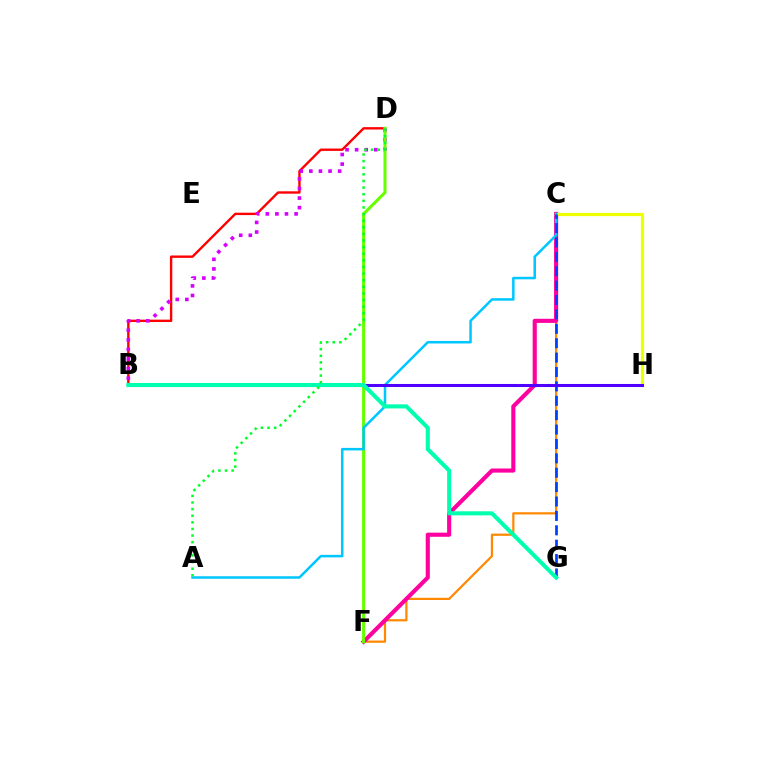{('B', 'D'): [{'color': '#ff0000', 'line_style': 'solid', 'thickness': 1.71}, {'color': '#d600ff', 'line_style': 'dotted', 'thickness': 2.61}], ('C', 'F'): [{'color': '#ff8800', 'line_style': 'solid', 'thickness': 1.6}, {'color': '#ff00a0', 'line_style': 'solid', 'thickness': 2.97}], ('C', 'H'): [{'color': '#eeff00', 'line_style': 'solid', 'thickness': 2.34}], ('D', 'F'): [{'color': '#66ff00', 'line_style': 'solid', 'thickness': 2.22}], ('A', 'C'): [{'color': '#00c7ff', 'line_style': 'solid', 'thickness': 1.82}], ('C', 'G'): [{'color': '#003fff', 'line_style': 'dashed', 'thickness': 1.95}], ('B', 'H'): [{'color': '#4f00ff', 'line_style': 'solid', 'thickness': 2.19}], ('B', 'G'): [{'color': '#00ffaf', 'line_style': 'solid', 'thickness': 2.93}], ('A', 'D'): [{'color': '#00ff27', 'line_style': 'dotted', 'thickness': 1.8}]}